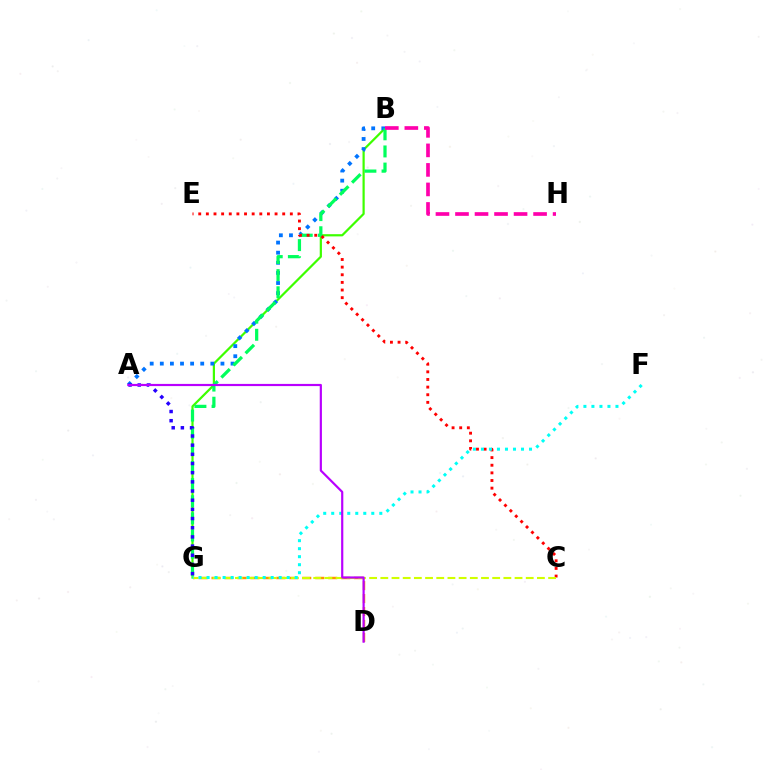{('B', 'G'): [{'color': '#3dff00', 'line_style': 'solid', 'thickness': 1.59}, {'color': '#00ff5c', 'line_style': 'dashed', 'thickness': 2.33}], ('A', 'B'): [{'color': '#0074ff', 'line_style': 'dotted', 'thickness': 2.75}], ('C', 'E'): [{'color': '#ff0000', 'line_style': 'dotted', 'thickness': 2.07}], ('D', 'G'): [{'color': '#ff9400', 'line_style': 'dashed', 'thickness': 1.76}], ('C', 'G'): [{'color': '#d1ff00', 'line_style': 'dashed', 'thickness': 1.52}], ('A', 'G'): [{'color': '#2500ff', 'line_style': 'dotted', 'thickness': 2.49}], ('F', 'G'): [{'color': '#00fff6', 'line_style': 'dotted', 'thickness': 2.18}], ('B', 'H'): [{'color': '#ff00ac', 'line_style': 'dashed', 'thickness': 2.65}], ('A', 'D'): [{'color': '#b900ff', 'line_style': 'solid', 'thickness': 1.57}]}